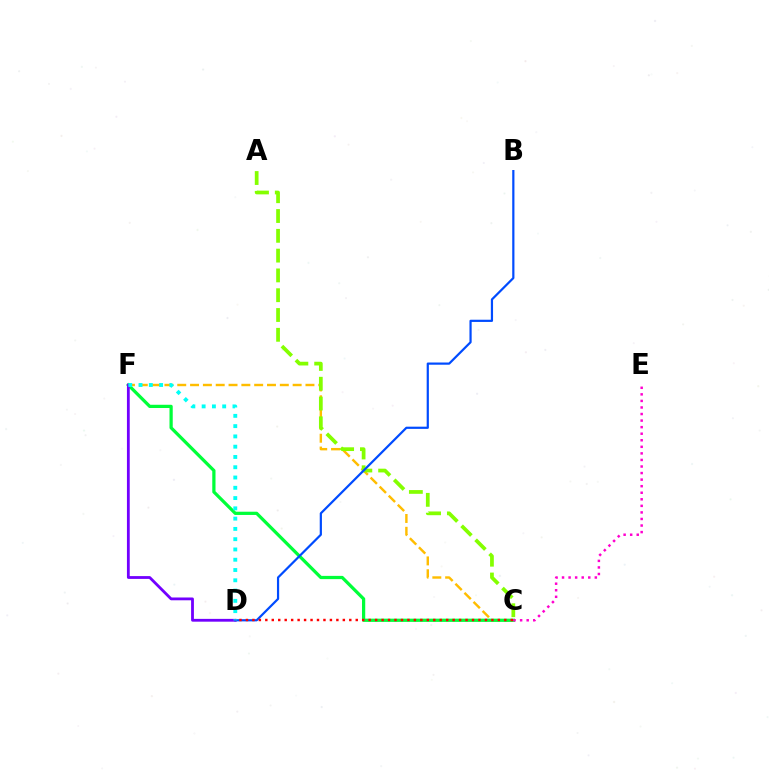{('C', 'F'): [{'color': '#ffbd00', 'line_style': 'dashed', 'thickness': 1.74}, {'color': '#00ff39', 'line_style': 'solid', 'thickness': 2.33}], ('D', 'F'): [{'color': '#7200ff', 'line_style': 'solid', 'thickness': 2.02}, {'color': '#00fff6', 'line_style': 'dotted', 'thickness': 2.79}], ('A', 'C'): [{'color': '#84ff00', 'line_style': 'dashed', 'thickness': 2.69}], ('B', 'D'): [{'color': '#004bff', 'line_style': 'solid', 'thickness': 1.59}], ('C', 'E'): [{'color': '#ff00cf', 'line_style': 'dotted', 'thickness': 1.78}], ('C', 'D'): [{'color': '#ff0000', 'line_style': 'dotted', 'thickness': 1.76}]}